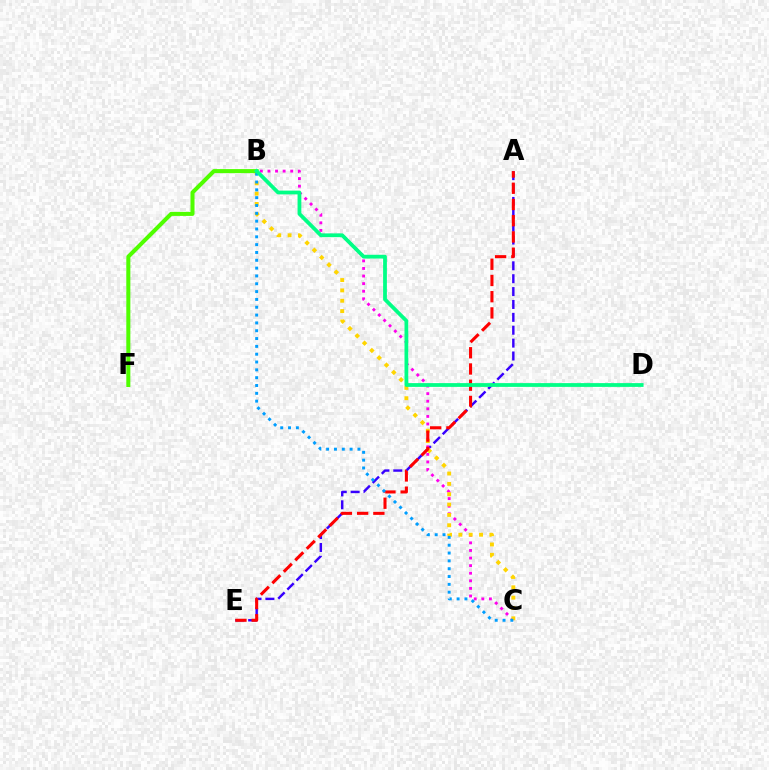{('A', 'E'): [{'color': '#3700ff', 'line_style': 'dashed', 'thickness': 1.75}, {'color': '#ff0000', 'line_style': 'dashed', 'thickness': 2.2}], ('B', 'C'): [{'color': '#ff00ed', 'line_style': 'dotted', 'thickness': 2.06}, {'color': '#ffd500', 'line_style': 'dotted', 'thickness': 2.81}, {'color': '#009eff', 'line_style': 'dotted', 'thickness': 2.13}], ('B', 'F'): [{'color': '#4fff00', 'line_style': 'solid', 'thickness': 2.91}], ('B', 'D'): [{'color': '#00ff86', 'line_style': 'solid', 'thickness': 2.72}]}